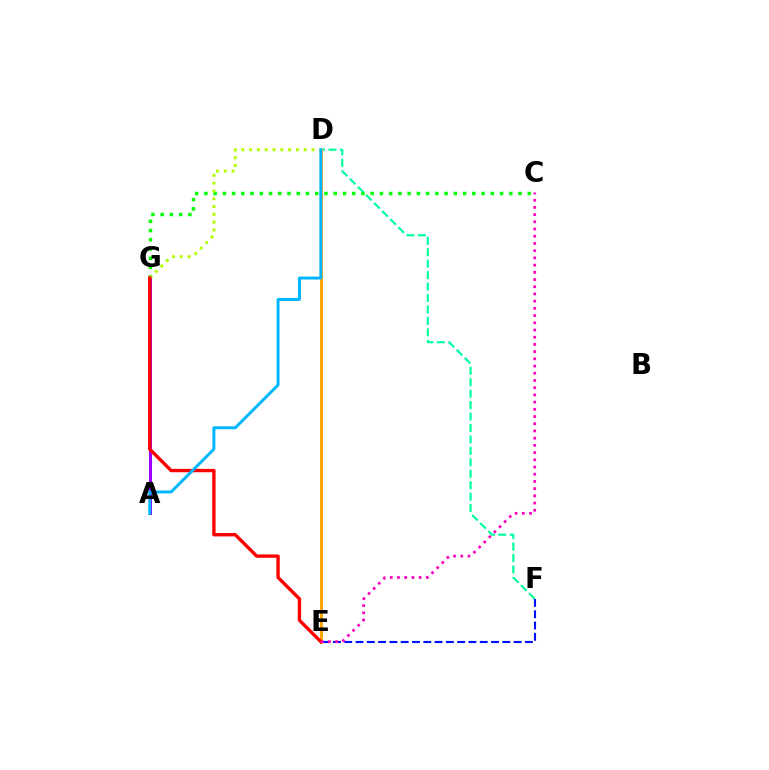{('C', 'G'): [{'color': '#08ff00', 'line_style': 'dotted', 'thickness': 2.51}], ('A', 'G'): [{'color': '#9b00ff', 'line_style': 'solid', 'thickness': 2.17}], ('D', 'F'): [{'color': '#00ff9d', 'line_style': 'dashed', 'thickness': 1.55}], ('E', 'F'): [{'color': '#0010ff', 'line_style': 'dashed', 'thickness': 1.53}], ('D', 'E'): [{'color': '#ffa500', 'line_style': 'solid', 'thickness': 2.09}], ('D', 'G'): [{'color': '#b3ff00', 'line_style': 'dotted', 'thickness': 2.12}], ('E', 'G'): [{'color': '#ff0000', 'line_style': 'solid', 'thickness': 2.43}], ('A', 'D'): [{'color': '#00b5ff', 'line_style': 'solid', 'thickness': 2.13}], ('C', 'E'): [{'color': '#ff00bd', 'line_style': 'dotted', 'thickness': 1.96}]}